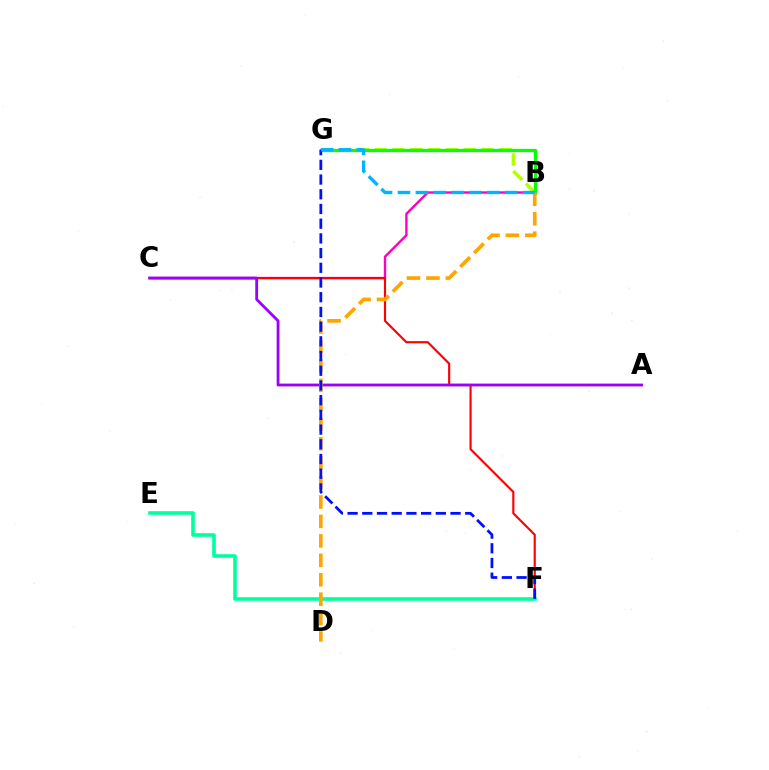{('B', 'C'): [{'color': '#ff00bd', 'line_style': 'solid', 'thickness': 1.71}], ('C', 'F'): [{'color': '#ff0000', 'line_style': 'solid', 'thickness': 1.55}], ('B', 'G'): [{'color': '#b3ff00', 'line_style': 'dashed', 'thickness': 2.42}, {'color': '#08ff00', 'line_style': 'solid', 'thickness': 2.38}, {'color': '#00b5ff', 'line_style': 'dashed', 'thickness': 2.43}], ('A', 'C'): [{'color': '#9b00ff', 'line_style': 'solid', 'thickness': 2.01}], ('E', 'F'): [{'color': '#00ff9d', 'line_style': 'solid', 'thickness': 2.59}], ('B', 'D'): [{'color': '#ffa500', 'line_style': 'dashed', 'thickness': 2.64}], ('F', 'G'): [{'color': '#0010ff', 'line_style': 'dashed', 'thickness': 2.0}]}